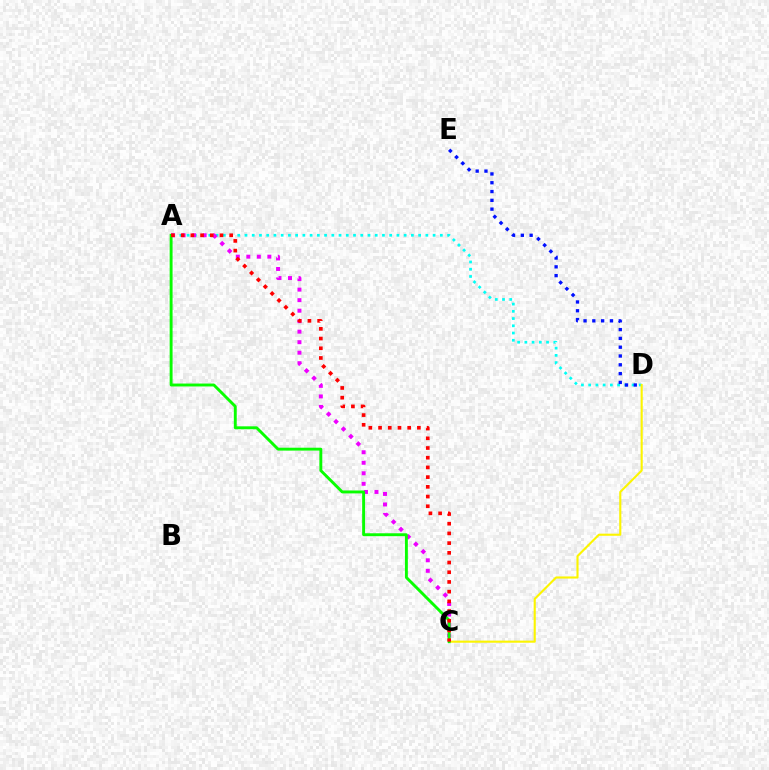{('A', 'D'): [{'color': '#00fff6', 'line_style': 'dotted', 'thickness': 1.97}], ('A', 'C'): [{'color': '#ee00ff', 'line_style': 'dotted', 'thickness': 2.86}, {'color': '#08ff00', 'line_style': 'solid', 'thickness': 2.09}, {'color': '#ff0000', 'line_style': 'dotted', 'thickness': 2.64}], ('C', 'D'): [{'color': '#fcf500', 'line_style': 'solid', 'thickness': 1.52}], ('D', 'E'): [{'color': '#0010ff', 'line_style': 'dotted', 'thickness': 2.39}]}